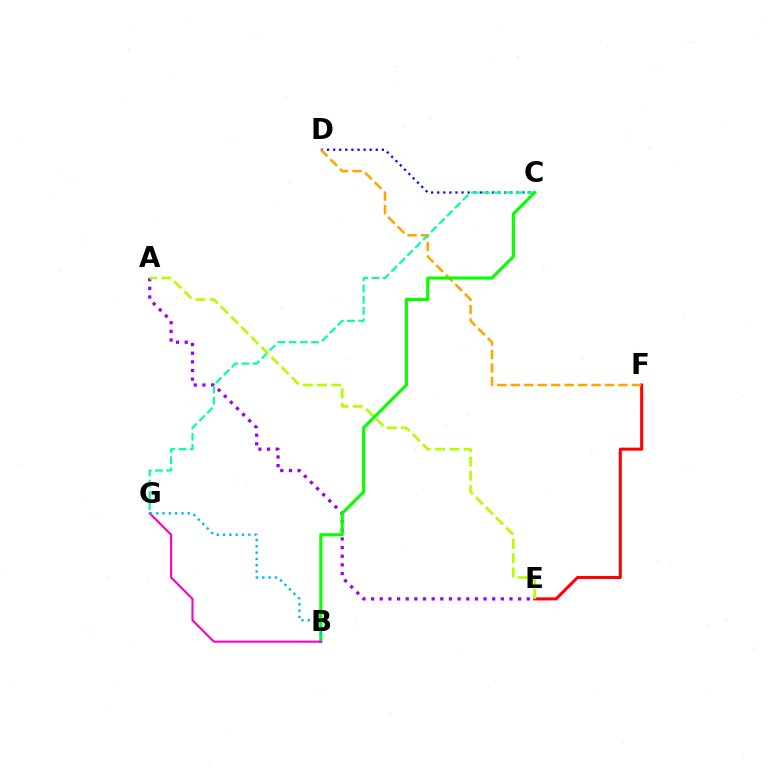{('E', 'F'): [{'color': '#ff0000', 'line_style': 'solid', 'thickness': 2.19}], ('A', 'E'): [{'color': '#9b00ff', 'line_style': 'dotted', 'thickness': 2.35}, {'color': '#b3ff00', 'line_style': 'dashed', 'thickness': 1.94}], ('C', 'D'): [{'color': '#0010ff', 'line_style': 'dotted', 'thickness': 1.65}], ('D', 'F'): [{'color': '#ffa500', 'line_style': 'dashed', 'thickness': 1.83}], ('C', 'G'): [{'color': '#00ff9d', 'line_style': 'dashed', 'thickness': 1.52}], ('B', 'C'): [{'color': '#08ff00', 'line_style': 'solid', 'thickness': 2.25}], ('B', 'G'): [{'color': '#ff00bd', 'line_style': 'solid', 'thickness': 1.53}, {'color': '#00b5ff', 'line_style': 'dotted', 'thickness': 1.71}]}